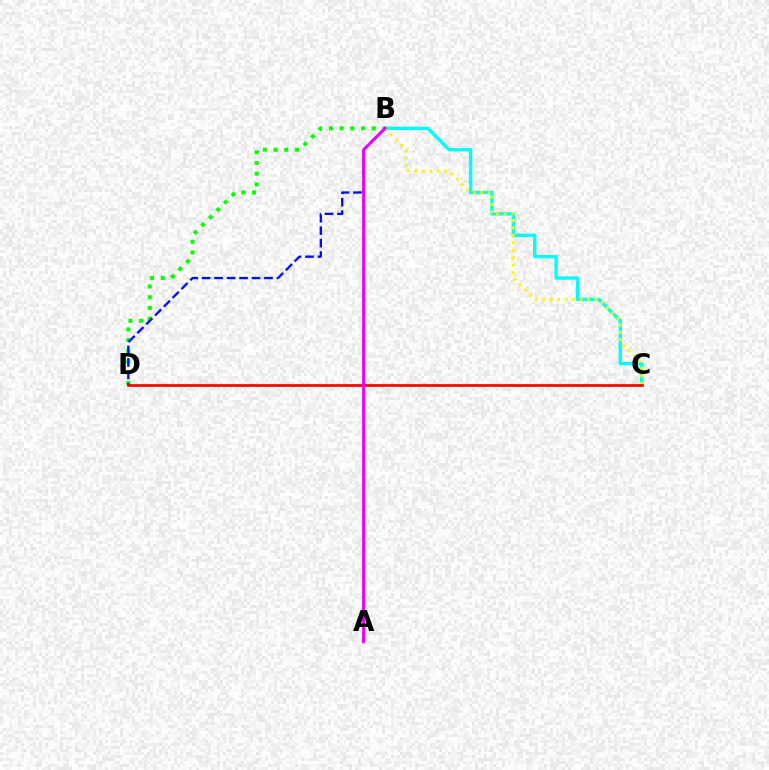{('B', 'C'): [{'color': '#00fff6', 'line_style': 'solid', 'thickness': 2.44}, {'color': '#fcf500', 'line_style': 'dotted', 'thickness': 2.03}], ('B', 'D'): [{'color': '#08ff00', 'line_style': 'dotted', 'thickness': 2.91}, {'color': '#0010ff', 'line_style': 'dashed', 'thickness': 1.69}], ('C', 'D'): [{'color': '#ff0000', 'line_style': 'solid', 'thickness': 1.96}], ('A', 'B'): [{'color': '#ee00ff', 'line_style': 'solid', 'thickness': 2.14}]}